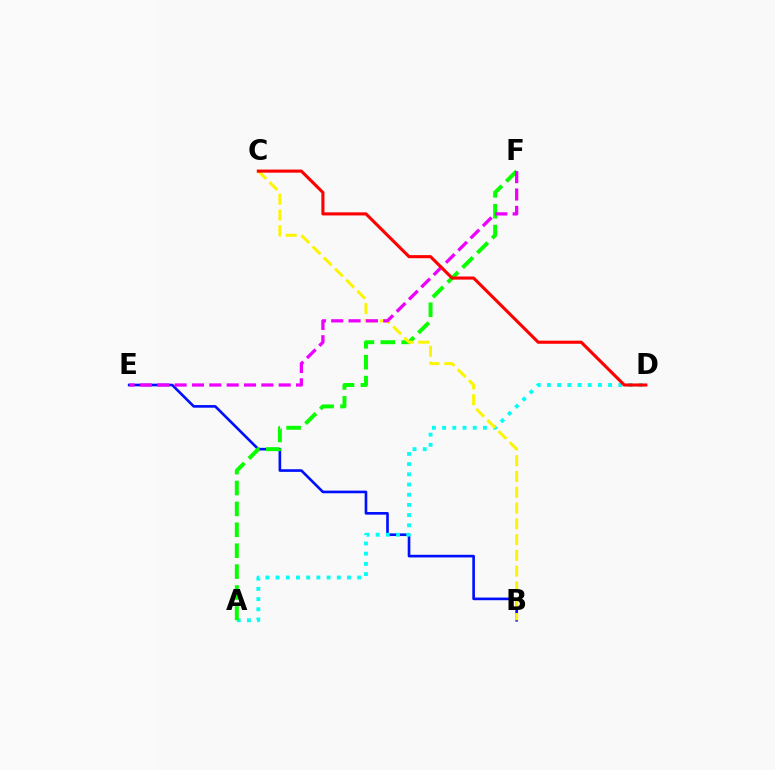{('B', 'E'): [{'color': '#0010ff', 'line_style': 'solid', 'thickness': 1.9}], ('A', 'D'): [{'color': '#00fff6', 'line_style': 'dotted', 'thickness': 2.77}], ('A', 'F'): [{'color': '#08ff00', 'line_style': 'dashed', 'thickness': 2.84}], ('B', 'C'): [{'color': '#fcf500', 'line_style': 'dashed', 'thickness': 2.14}], ('E', 'F'): [{'color': '#ee00ff', 'line_style': 'dashed', 'thickness': 2.36}], ('C', 'D'): [{'color': '#ff0000', 'line_style': 'solid', 'thickness': 2.23}]}